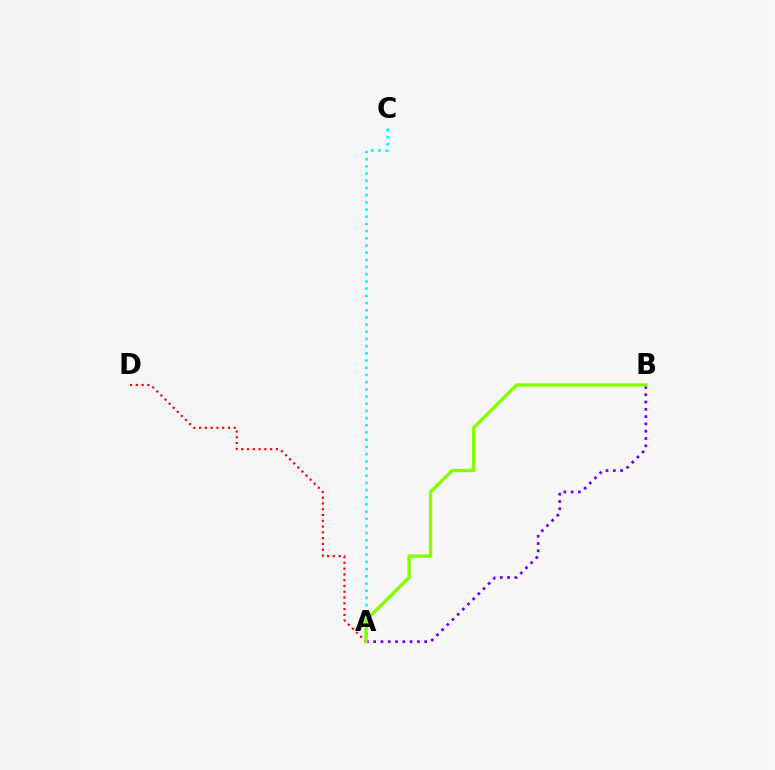{('A', 'C'): [{'color': '#00fff6', 'line_style': 'dotted', 'thickness': 1.95}], ('A', 'D'): [{'color': '#ff0000', 'line_style': 'dotted', 'thickness': 1.57}], ('A', 'B'): [{'color': '#7200ff', 'line_style': 'dotted', 'thickness': 1.98}, {'color': '#84ff00', 'line_style': 'solid', 'thickness': 2.41}]}